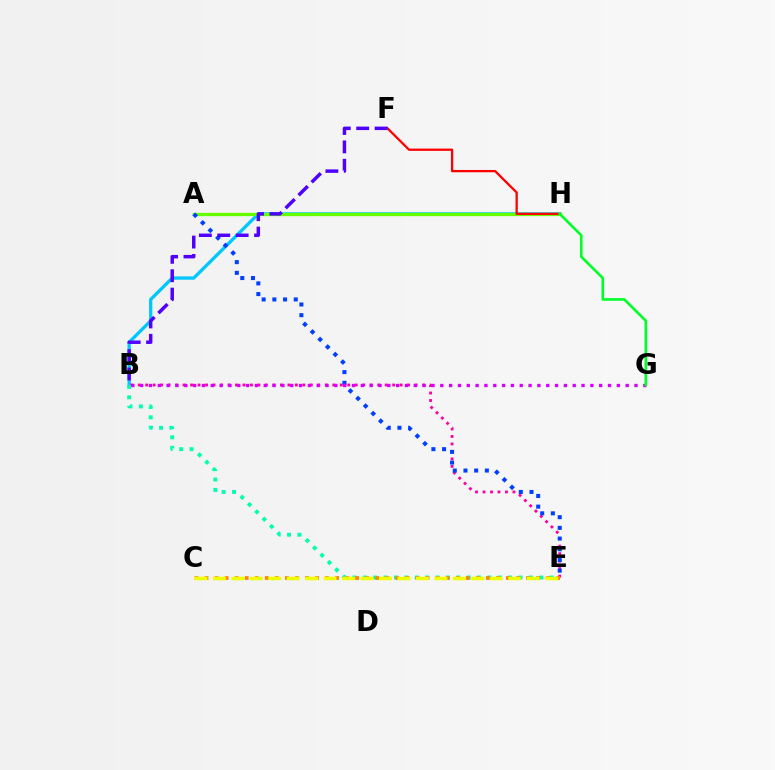{('B', 'H'): [{'color': '#00c7ff', 'line_style': 'solid', 'thickness': 2.38}], ('B', 'E'): [{'color': '#ff00a0', 'line_style': 'dotted', 'thickness': 2.03}, {'color': '#00ffaf', 'line_style': 'dotted', 'thickness': 2.82}], ('A', 'H'): [{'color': '#66ff00', 'line_style': 'solid', 'thickness': 2.36}], ('A', 'E'): [{'color': '#003fff', 'line_style': 'dotted', 'thickness': 2.91}], ('C', 'E'): [{'color': '#ff8800', 'line_style': 'dotted', 'thickness': 2.73}, {'color': '#eeff00', 'line_style': 'dashed', 'thickness': 2.51}], ('B', 'G'): [{'color': '#d600ff', 'line_style': 'dotted', 'thickness': 2.4}], ('F', 'H'): [{'color': '#ff0000', 'line_style': 'solid', 'thickness': 1.65}], ('B', 'F'): [{'color': '#4f00ff', 'line_style': 'dashed', 'thickness': 2.5}], ('G', 'H'): [{'color': '#00ff27', 'line_style': 'solid', 'thickness': 1.89}]}